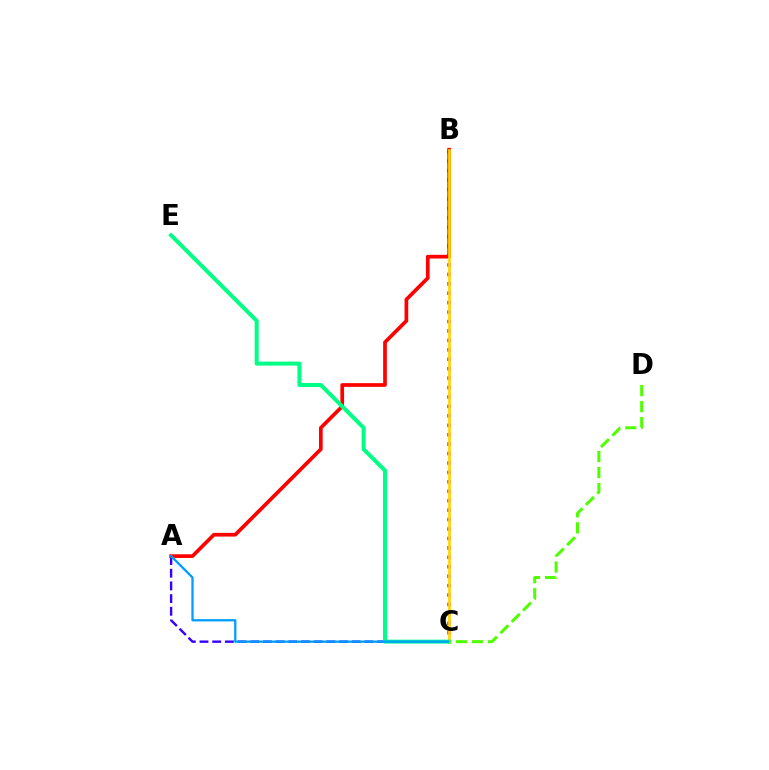{('B', 'C'): [{'color': '#ff00ed', 'line_style': 'dotted', 'thickness': 2.56}, {'color': '#ffd500', 'line_style': 'solid', 'thickness': 1.93}], ('A', 'C'): [{'color': '#3700ff', 'line_style': 'dashed', 'thickness': 1.72}, {'color': '#009eff', 'line_style': 'solid', 'thickness': 1.65}], ('A', 'B'): [{'color': '#ff0000', 'line_style': 'solid', 'thickness': 2.66}], ('C', 'E'): [{'color': '#00ff86', 'line_style': 'solid', 'thickness': 2.87}], ('C', 'D'): [{'color': '#4fff00', 'line_style': 'dashed', 'thickness': 2.18}]}